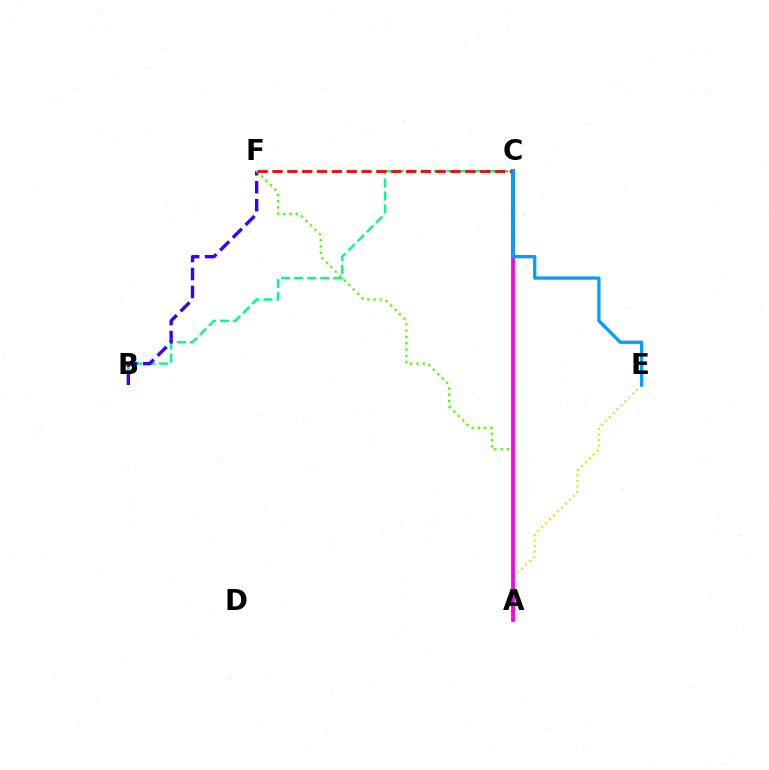{('B', 'C'): [{'color': '#00ff86', 'line_style': 'dashed', 'thickness': 1.77}], ('B', 'F'): [{'color': '#3700ff', 'line_style': 'dashed', 'thickness': 2.44}], ('A', 'F'): [{'color': '#4fff00', 'line_style': 'dotted', 'thickness': 1.71}], ('A', 'E'): [{'color': '#ffd500', 'line_style': 'dotted', 'thickness': 1.5}], ('C', 'F'): [{'color': '#ff0000', 'line_style': 'dashed', 'thickness': 2.02}], ('A', 'C'): [{'color': '#ff00ed', 'line_style': 'solid', 'thickness': 2.76}], ('C', 'E'): [{'color': '#009eff', 'line_style': 'solid', 'thickness': 2.37}]}